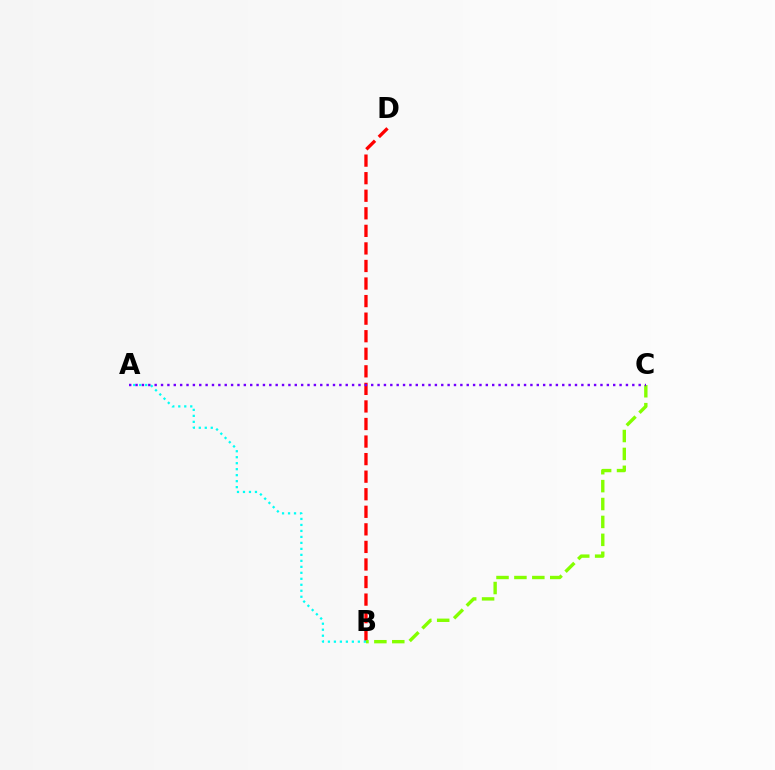{('B', 'D'): [{'color': '#ff0000', 'line_style': 'dashed', 'thickness': 2.39}], ('A', 'B'): [{'color': '#00fff6', 'line_style': 'dotted', 'thickness': 1.63}], ('B', 'C'): [{'color': '#84ff00', 'line_style': 'dashed', 'thickness': 2.43}], ('A', 'C'): [{'color': '#7200ff', 'line_style': 'dotted', 'thickness': 1.73}]}